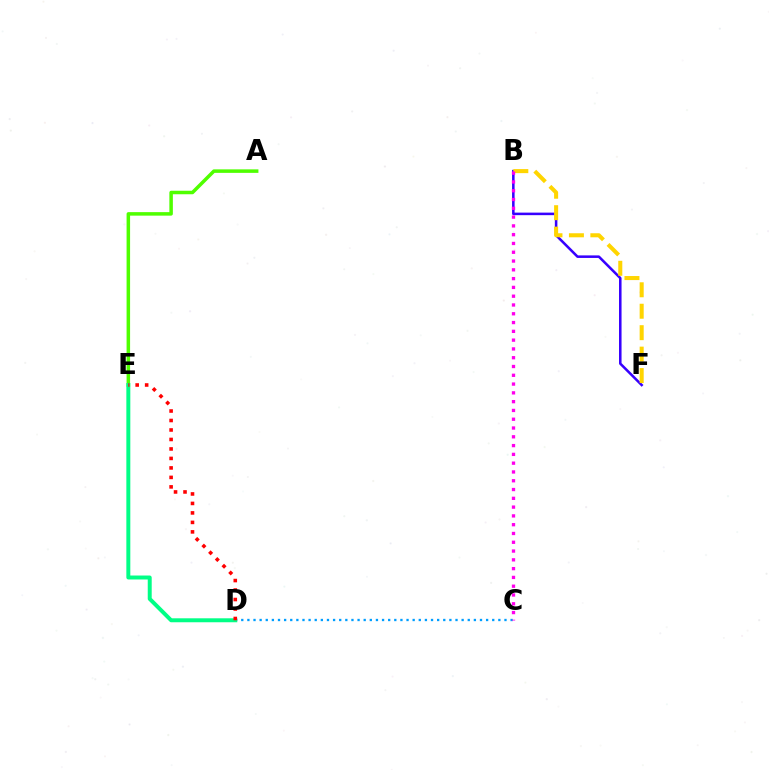{('B', 'F'): [{'color': '#3700ff', 'line_style': 'solid', 'thickness': 1.83}, {'color': '#ffd500', 'line_style': 'dashed', 'thickness': 2.91}], ('C', 'D'): [{'color': '#009eff', 'line_style': 'dotted', 'thickness': 1.66}], ('A', 'E'): [{'color': '#4fff00', 'line_style': 'solid', 'thickness': 2.53}], ('D', 'E'): [{'color': '#00ff86', 'line_style': 'solid', 'thickness': 2.85}, {'color': '#ff0000', 'line_style': 'dotted', 'thickness': 2.58}], ('B', 'C'): [{'color': '#ff00ed', 'line_style': 'dotted', 'thickness': 2.39}]}